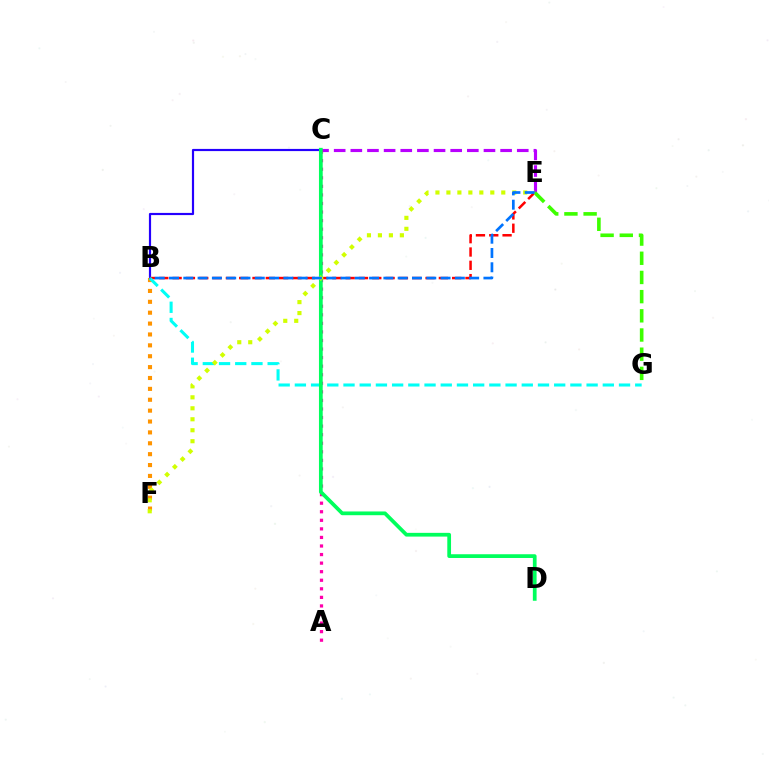{('B', 'C'): [{'color': '#2500ff', 'line_style': 'solid', 'thickness': 1.57}], ('C', 'E'): [{'color': '#b900ff', 'line_style': 'dashed', 'thickness': 2.26}], ('B', 'F'): [{'color': '#ff9400', 'line_style': 'dotted', 'thickness': 2.96}], ('A', 'C'): [{'color': '#ff00ac', 'line_style': 'dotted', 'thickness': 2.33}], ('B', 'E'): [{'color': '#ff0000', 'line_style': 'dashed', 'thickness': 1.81}, {'color': '#0074ff', 'line_style': 'dashed', 'thickness': 1.94}], ('B', 'G'): [{'color': '#00fff6', 'line_style': 'dashed', 'thickness': 2.2}], ('E', 'G'): [{'color': '#3dff00', 'line_style': 'dashed', 'thickness': 2.61}], ('C', 'D'): [{'color': '#00ff5c', 'line_style': 'solid', 'thickness': 2.69}], ('E', 'F'): [{'color': '#d1ff00', 'line_style': 'dotted', 'thickness': 2.98}]}